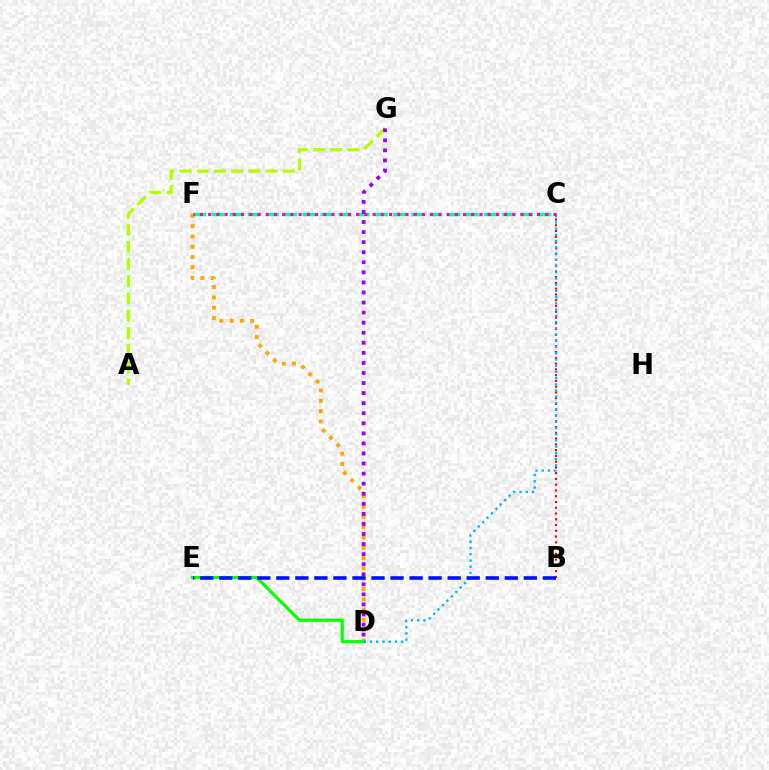{('A', 'G'): [{'color': '#b3ff00', 'line_style': 'dashed', 'thickness': 2.34}], ('C', 'F'): [{'color': '#00ff9d', 'line_style': 'dashed', 'thickness': 2.47}, {'color': '#ff00bd', 'line_style': 'dotted', 'thickness': 2.23}], ('B', 'C'): [{'color': '#ff0000', 'line_style': 'dotted', 'thickness': 1.57}], ('D', 'F'): [{'color': '#ffa500', 'line_style': 'dotted', 'thickness': 2.8}], ('D', 'G'): [{'color': '#9b00ff', 'line_style': 'dotted', 'thickness': 2.73}], ('D', 'E'): [{'color': '#08ff00', 'line_style': 'solid', 'thickness': 2.28}], ('C', 'D'): [{'color': '#00b5ff', 'line_style': 'dotted', 'thickness': 1.69}], ('B', 'E'): [{'color': '#0010ff', 'line_style': 'dashed', 'thickness': 2.59}]}